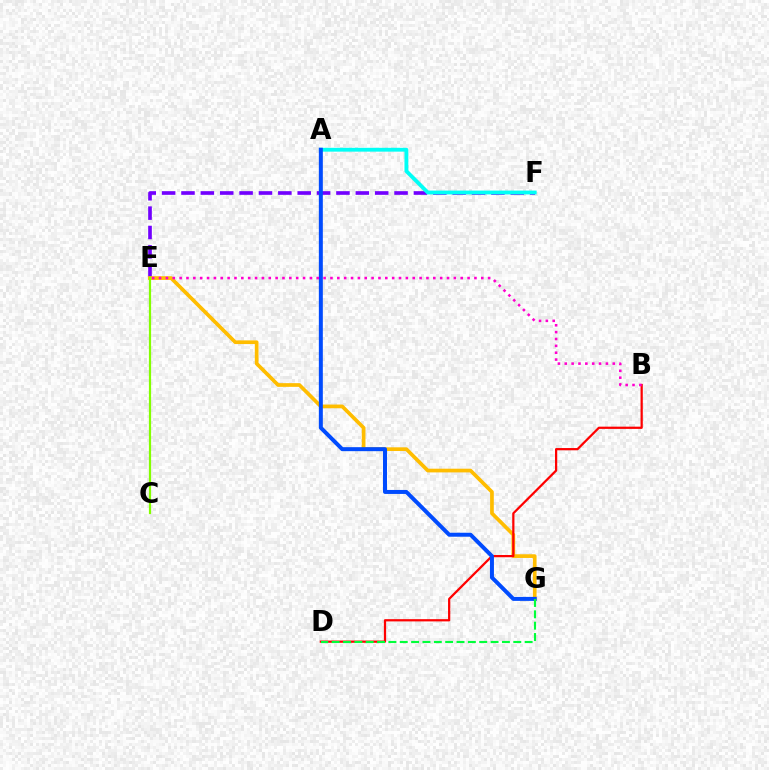{('E', 'F'): [{'color': '#7200ff', 'line_style': 'dashed', 'thickness': 2.63}], ('E', 'G'): [{'color': '#ffbd00', 'line_style': 'solid', 'thickness': 2.66}], ('A', 'F'): [{'color': '#00fff6', 'line_style': 'solid', 'thickness': 2.76}], ('B', 'D'): [{'color': '#ff0000', 'line_style': 'solid', 'thickness': 1.61}], ('A', 'G'): [{'color': '#004bff', 'line_style': 'solid', 'thickness': 2.87}], ('B', 'E'): [{'color': '#ff00cf', 'line_style': 'dotted', 'thickness': 1.86}], ('D', 'G'): [{'color': '#00ff39', 'line_style': 'dashed', 'thickness': 1.54}], ('C', 'E'): [{'color': '#84ff00', 'line_style': 'solid', 'thickness': 1.59}]}